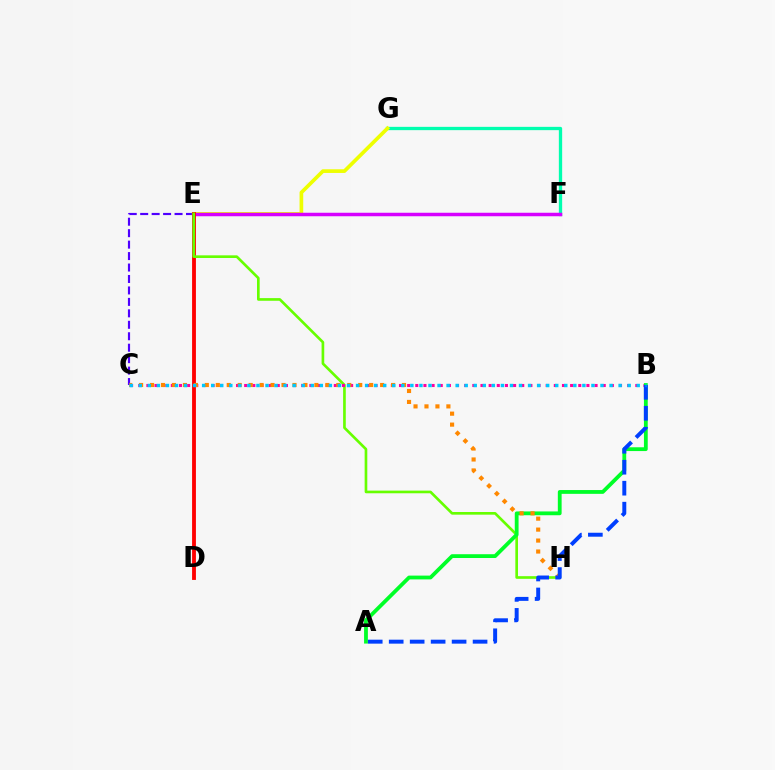{('F', 'G'): [{'color': '#00ffaf', 'line_style': 'solid', 'thickness': 2.38}], ('C', 'E'): [{'color': '#4f00ff', 'line_style': 'dashed', 'thickness': 1.56}], ('E', 'G'): [{'color': '#eeff00', 'line_style': 'solid', 'thickness': 2.65}], ('E', 'F'): [{'color': '#d600ff', 'line_style': 'solid', 'thickness': 2.51}], ('D', 'E'): [{'color': '#ff0000', 'line_style': 'solid', 'thickness': 2.77}], ('E', 'H'): [{'color': '#66ff00', 'line_style': 'solid', 'thickness': 1.91}], ('B', 'C'): [{'color': '#ff00a0', 'line_style': 'dotted', 'thickness': 2.21}, {'color': '#00c7ff', 'line_style': 'dotted', 'thickness': 2.46}], ('A', 'B'): [{'color': '#00ff27', 'line_style': 'solid', 'thickness': 2.73}, {'color': '#003fff', 'line_style': 'dashed', 'thickness': 2.85}], ('C', 'H'): [{'color': '#ff8800', 'line_style': 'dotted', 'thickness': 2.98}]}